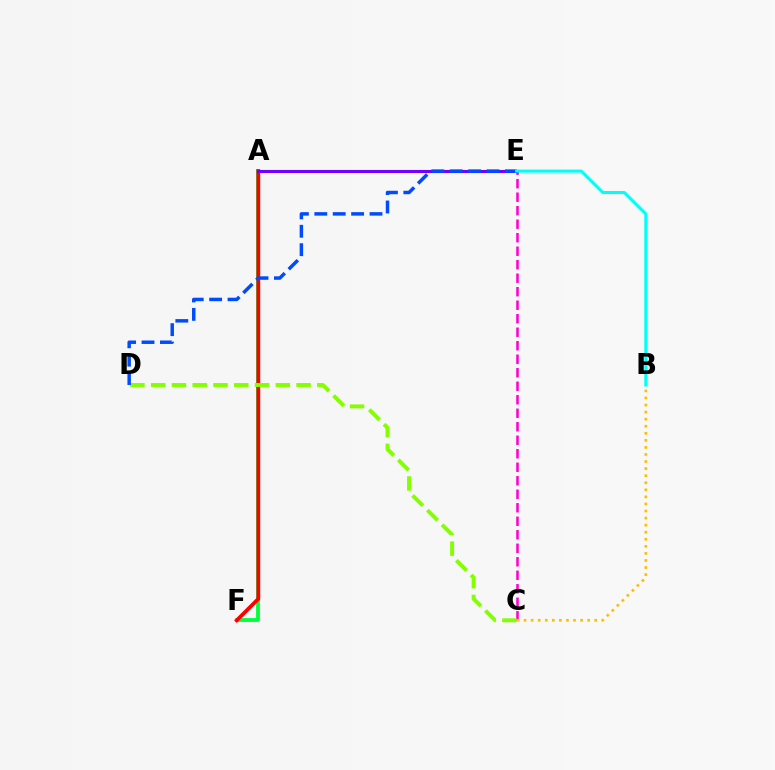{('A', 'F'): [{'color': '#00ff39', 'line_style': 'solid', 'thickness': 2.73}, {'color': '#ff0000', 'line_style': 'solid', 'thickness': 2.72}], ('C', 'E'): [{'color': '#ff00cf', 'line_style': 'dashed', 'thickness': 1.83}], ('A', 'E'): [{'color': '#7200ff', 'line_style': 'solid', 'thickness': 2.22}], ('C', 'D'): [{'color': '#84ff00', 'line_style': 'dashed', 'thickness': 2.82}], ('D', 'E'): [{'color': '#004bff', 'line_style': 'dashed', 'thickness': 2.5}], ('B', 'C'): [{'color': '#ffbd00', 'line_style': 'dotted', 'thickness': 1.92}], ('B', 'E'): [{'color': '#00fff6', 'line_style': 'solid', 'thickness': 2.2}]}